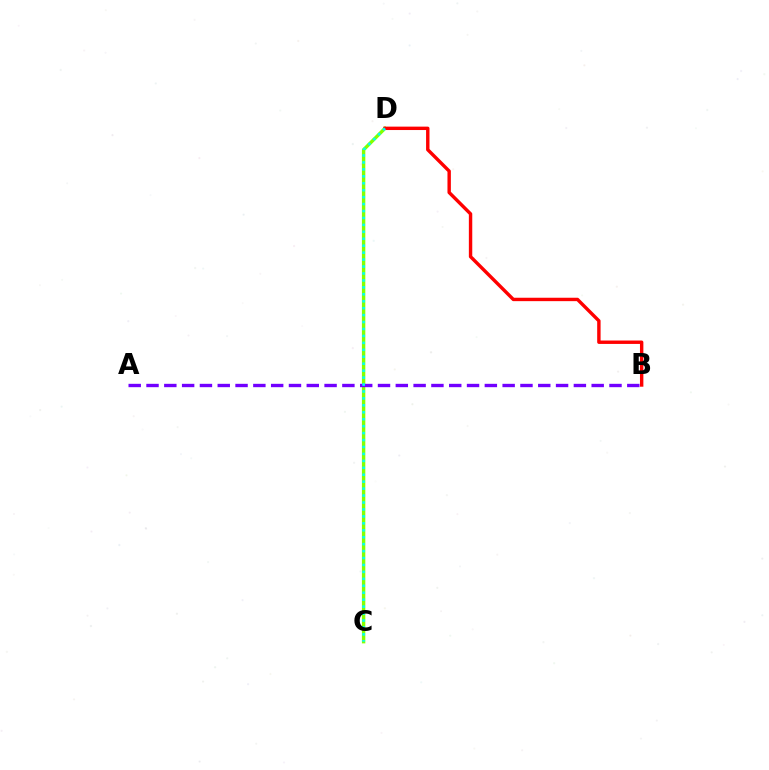{('C', 'D'): [{'color': '#84ff00', 'line_style': 'solid', 'thickness': 2.45}, {'color': '#00fff6', 'line_style': 'dotted', 'thickness': 1.89}], ('A', 'B'): [{'color': '#7200ff', 'line_style': 'dashed', 'thickness': 2.42}], ('B', 'D'): [{'color': '#ff0000', 'line_style': 'solid', 'thickness': 2.45}]}